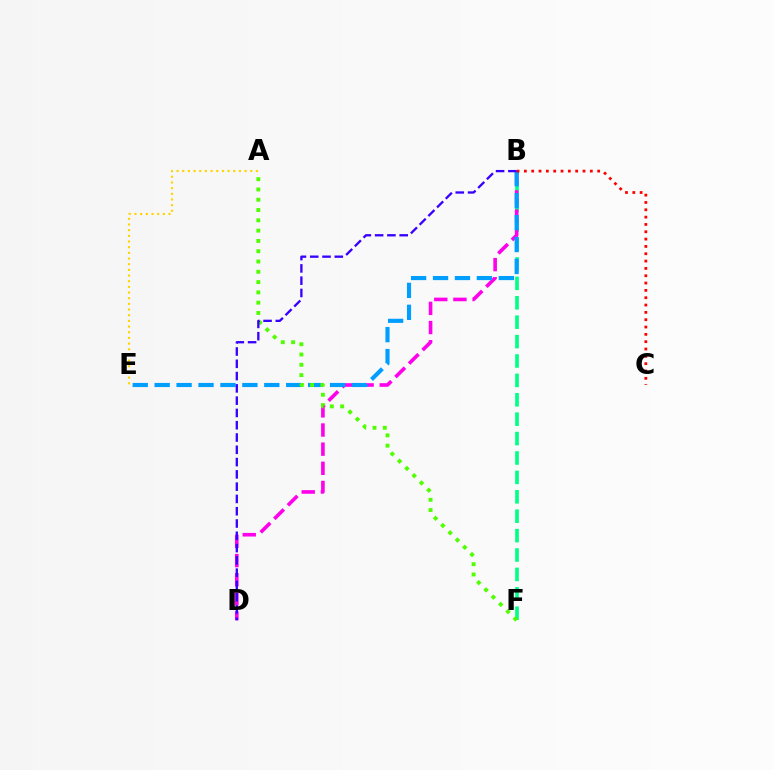{('B', 'F'): [{'color': '#00ff86', 'line_style': 'dashed', 'thickness': 2.64}], ('B', 'D'): [{'color': '#ff00ed', 'line_style': 'dashed', 'thickness': 2.6}, {'color': '#3700ff', 'line_style': 'dashed', 'thickness': 1.67}], ('B', 'E'): [{'color': '#009eff', 'line_style': 'dashed', 'thickness': 2.98}], ('B', 'C'): [{'color': '#ff0000', 'line_style': 'dotted', 'thickness': 1.99}], ('A', 'E'): [{'color': '#ffd500', 'line_style': 'dotted', 'thickness': 1.54}], ('A', 'F'): [{'color': '#4fff00', 'line_style': 'dotted', 'thickness': 2.8}]}